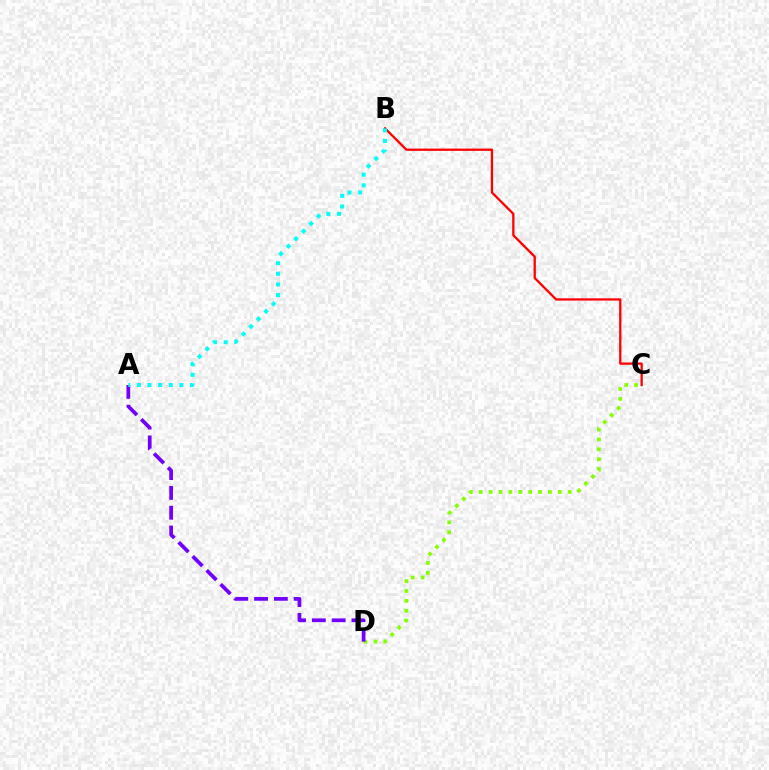{('C', 'D'): [{'color': '#84ff00', 'line_style': 'dotted', 'thickness': 2.69}], ('B', 'C'): [{'color': '#ff0000', 'line_style': 'solid', 'thickness': 1.65}], ('A', 'D'): [{'color': '#7200ff', 'line_style': 'dashed', 'thickness': 2.69}], ('A', 'B'): [{'color': '#00fff6', 'line_style': 'dotted', 'thickness': 2.89}]}